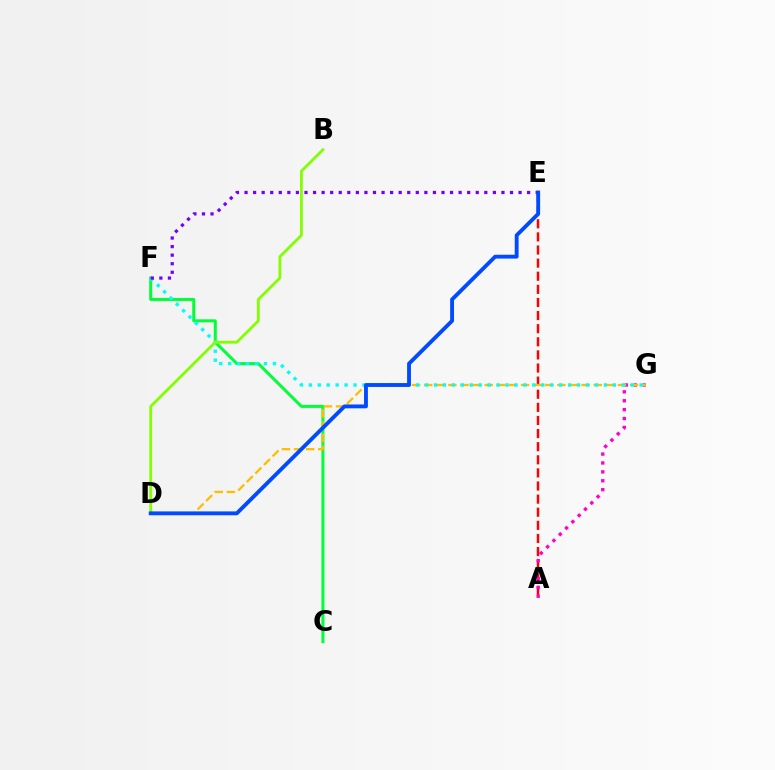{('A', 'E'): [{'color': '#ff0000', 'line_style': 'dashed', 'thickness': 1.78}], ('C', 'F'): [{'color': '#00ff39', 'line_style': 'solid', 'thickness': 2.17}], ('A', 'G'): [{'color': '#ff00cf', 'line_style': 'dotted', 'thickness': 2.42}], ('D', 'G'): [{'color': '#ffbd00', 'line_style': 'dashed', 'thickness': 1.65}], ('F', 'G'): [{'color': '#00fff6', 'line_style': 'dotted', 'thickness': 2.43}], ('E', 'F'): [{'color': '#7200ff', 'line_style': 'dotted', 'thickness': 2.33}], ('B', 'D'): [{'color': '#84ff00', 'line_style': 'solid', 'thickness': 2.03}], ('D', 'E'): [{'color': '#004bff', 'line_style': 'solid', 'thickness': 2.78}]}